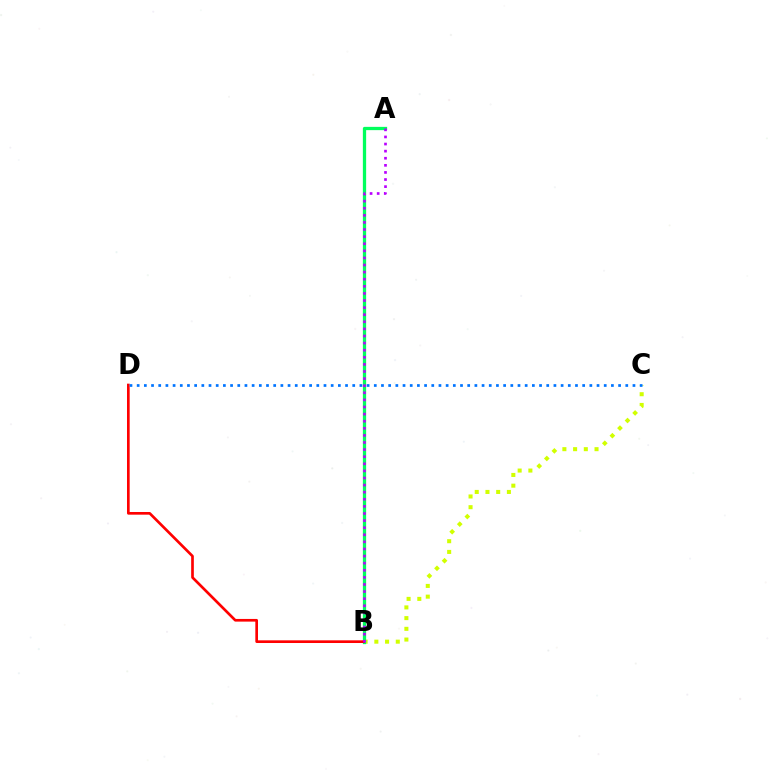{('B', 'C'): [{'color': '#d1ff00', 'line_style': 'dotted', 'thickness': 2.91}], ('A', 'B'): [{'color': '#00ff5c', 'line_style': 'solid', 'thickness': 2.36}, {'color': '#b900ff', 'line_style': 'dotted', 'thickness': 1.93}], ('B', 'D'): [{'color': '#ff0000', 'line_style': 'solid', 'thickness': 1.93}], ('C', 'D'): [{'color': '#0074ff', 'line_style': 'dotted', 'thickness': 1.95}]}